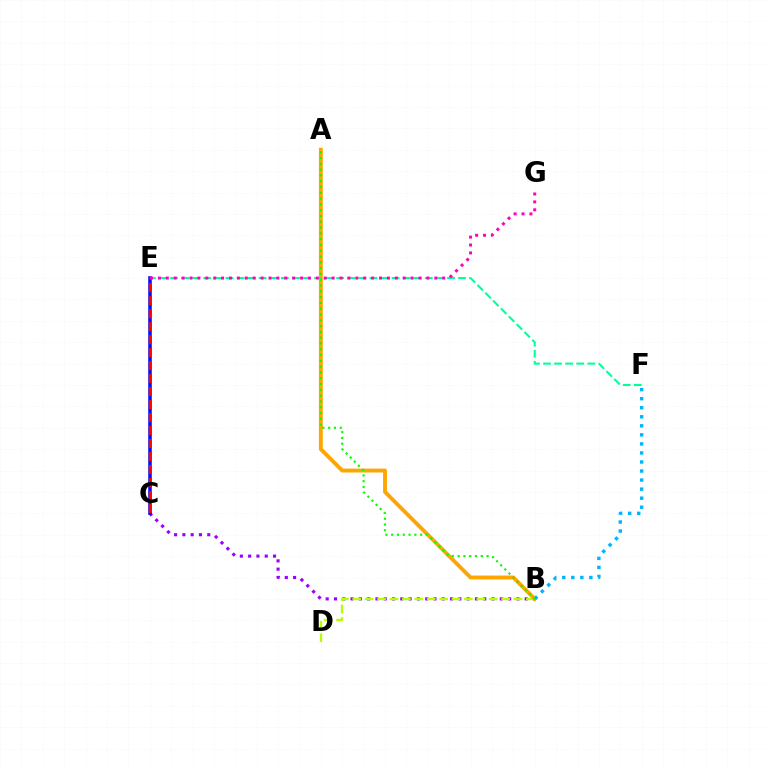{('B', 'C'): [{'color': '#9b00ff', 'line_style': 'dotted', 'thickness': 2.25}], ('B', 'D'): [{'color': '#b3ff00', 'line_style': 'dashed', 'thickness': 1.69}], ('A', 'B'): [{'color': '#ffa500', 'line_style': 'solid', 'thickness': 2.8}, {'color': '#08ff00', 'line_style': 'dotted', 'thickness': 1.57}], ('E', 'F'): [{'color': '#00ff9d', 'line_style': 'dashed', 'thickness': 1.5}], ('B', 'F'): [{'color': '#00b5ff', 'line_style': 'dotted', 'thickness': 2.46}], ('C', 'E'): [{'color': '#0010ff', 'line_style': 'solid', 'thickness': 2.56}, {'color': '#ff0000', 'line_style': 'dashed', 'thickness': 1.76}], ('E', 'G'): [{'color': '#ff00bd', 'line_style': 'dotted', 'thickness': 2.15}]}